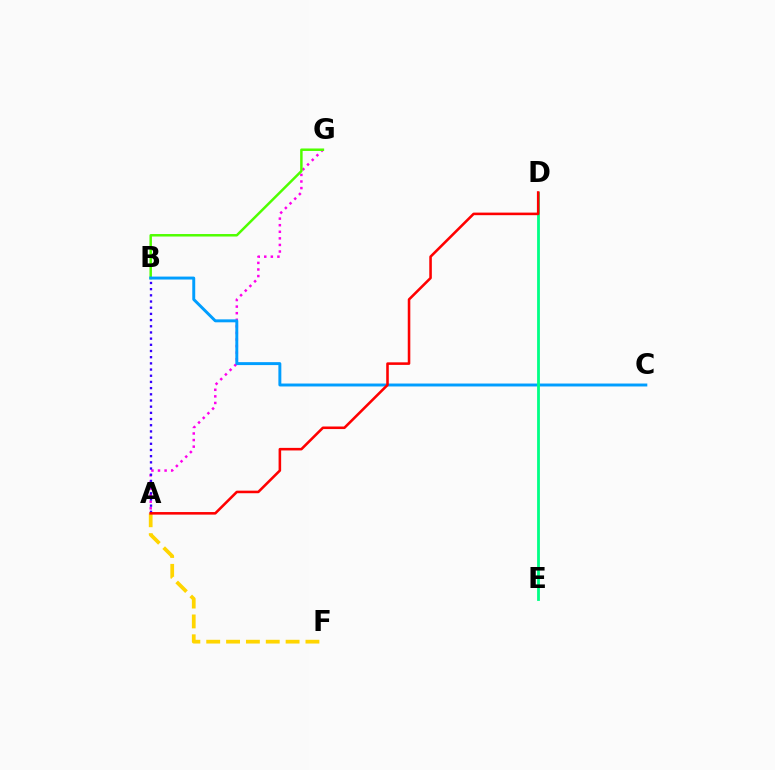{('A', 'F'): [{'color': '#ffd500', 'line_style': 'dashed', 'thickness': 2.7}], ('A', 'G'): [{'color': '#ff00ed', 'line_style': 'dotted', 'thickness': 1.79}], ('B', 'G'): [{'color': '#4fff00', 'line_style': 'solid', 'thickness': 1.79}], ('B', 'C'): [{'color': '#009eff', 'line_style': 'solid', 'thickness': 2.12}], ('D', 'E'): [{'color': '#00ff86', 'line_style': 'solid', 'thickness': 2.02}], ('A', 'B'): [{'color': '#3700ff', 'line_style': 'dotted', 'thickness': 1.68}], ('A', 'D'): [{'color': '#ff0000', 'line_style': 'solid', 'thickness': 1.85}]}